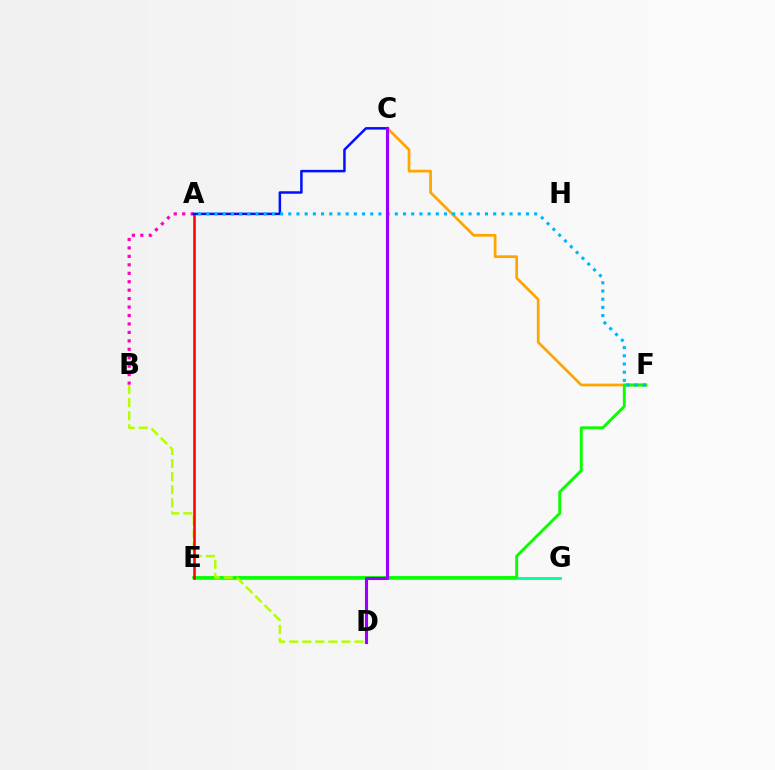{('C', 'F'): [{'color': '#ffa500', 'line_style': 'solid', 'thickness': 1.97}], ('E', 'G'): [{'color': '#00ff9d', 'line_style': 'solid', 'thickness': 2.05}], ('A', 'B'): [{'color': '#ff00bd', 'line_style': 'dotted', 'thickness': 2.3}], ('E', 'F'): [{'color': '#08ff00', 'line_style': 'solid', 'thickness': 2.08}], ('B', 'D'): [{'color': '#b3ff00', 'line_style': 'dashed', 'thickness': 1.78}], ('A', 'E'): [{'color': '#ff0000', 'line_style': 'solid', 'thickness': 1.83}], ('A', 'C'): [{'color': '#0010ff', 'line_style': 'solid', 'thickness': 1.8}], ('A', 'F'): [{'color': '#00b5ff', 'line_style': 'dotted', 'thickness': 2.23}], ('C', 'D'): [{'color': '#9b00ff', 'line_style': 'solid', 'thickness': 2.25}]}